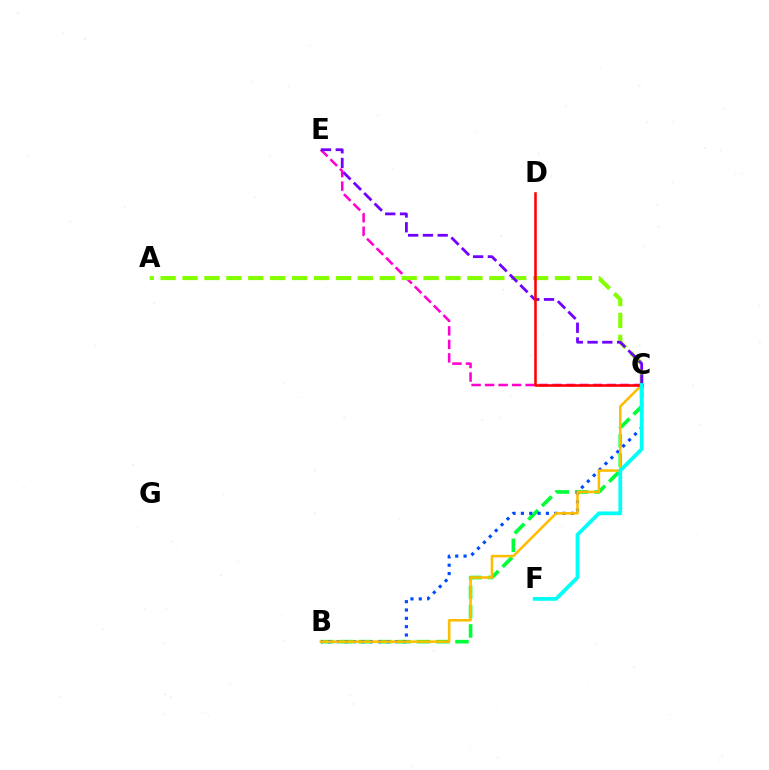{('C', 'E'): [{'color': '#ff00cf', 'line_style': 'dashed', 'thickness': 1.83}, {'color': '#7200ff', 'line_style': 'dashed', 'thickness': 2.01}], ('B', 'C'): [{'color': '#00ff39', 'line_style': 'dashed', 'thickness': 2.62}, {'color': '#004bff', 'line_style': 'dotted', 'thickness': 2.27}, {'color': '#ffbd00', 'line_style': 'solid', 'thickness': 1.84}], ('A', 'C'): [{'color': '#84ff00', 'line_style': 'dashed', 'thickness': 2.98}], ('C', 'D'): [{'color': '#ff0000', 'line_style': 'solid', 'thickness': 1.84}], ('C', 'F'): [{'color': '#00fff6', 'line_style': 'solid', 'thickness': 2.71}]}